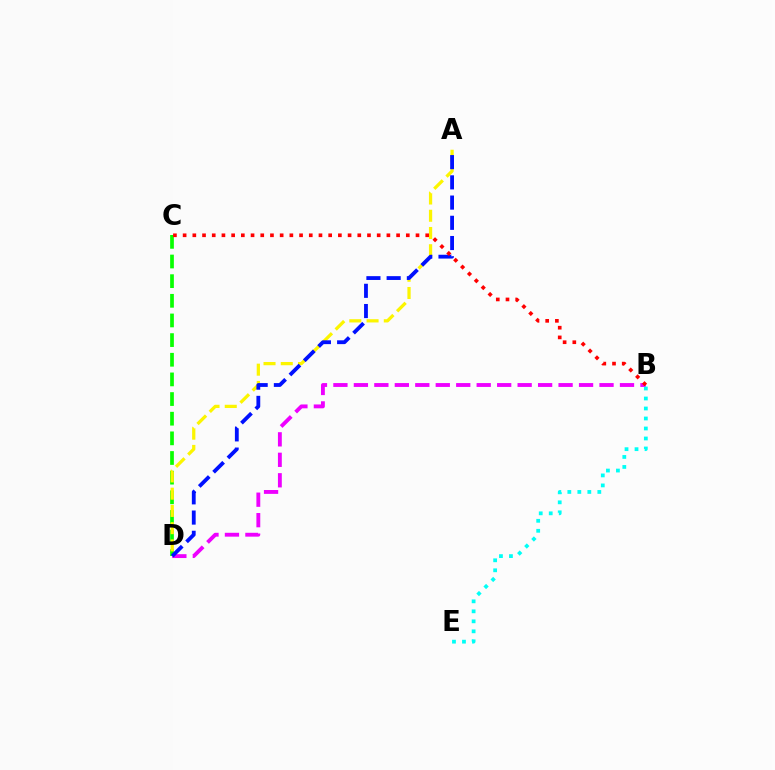{('C', 'D'): [{'color': '#08ff00', 'line_style': 'dashed', 'thickness': 2.67}], ('B', 'D'): [{'color': '#ee00ff', 'line_style': 'dashed', 'thickness': 2.78}], ('A', 'D'): [{'color': '#fcf500', 'line_style': 'dashed', 'thickness': 2.34}, {'color': '#0010ff', 'line_style': 'dashed', 'thickness': 2.75}], ('B', 'E'): [{'color': '#00fff6', 'line_style': 'dotted', 'thickness': 2.72}], ('B', 'C'): [{'color': '#ff0000', 'line_style': 'dotted', 'thickness': 2.64}]}